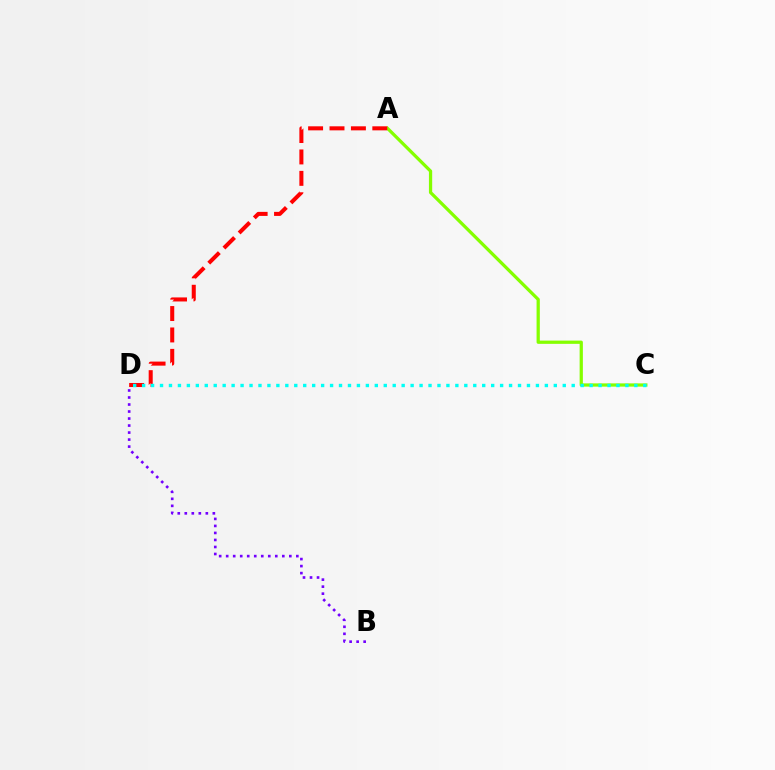{('A', 'C'): [{'color': '#84ff00', 'line_style': 'solid', 'thickness': 2.34}], ('B', 'D'): [{'color': '#7200ff', 'line_style': 'dotted', 'thickness': 1.91}], ('A', 'D'): [{'color': '#ff0000', 'line_style': 'dashed', 'thickness': 2.91}], ('C', 'D'): [{'color': '#00fff6', 'line_style': 'dotted', 'thickness': 2.43}]}